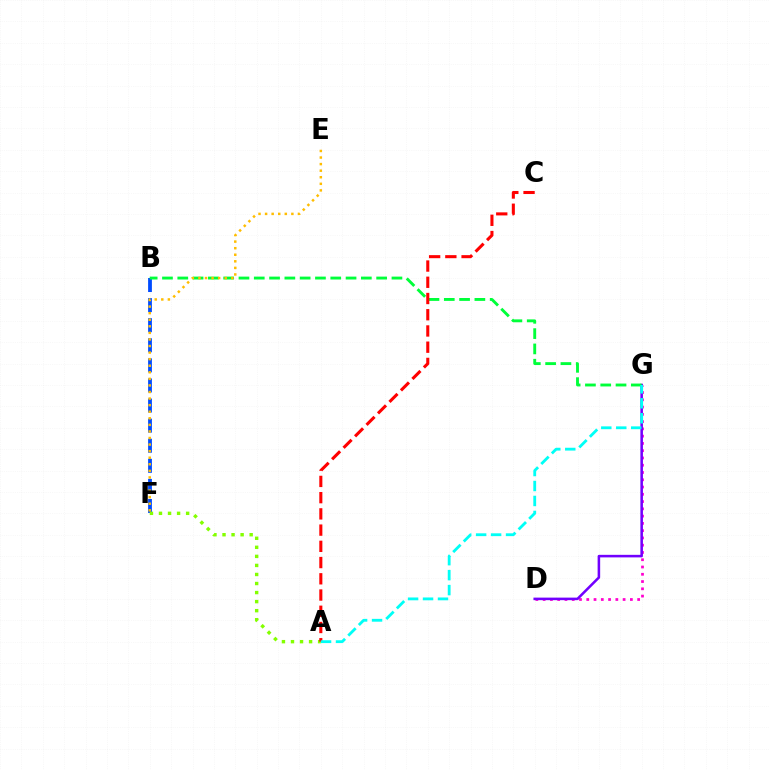{('B', 'F'): [{'color': '#004bff', 'line_style': 'dashed', 'thickness': 2.73}], ('D', 'G'): [{'color': '#ff00cf', 'line_style': 'dotted', 'thickness': 1.98}, {'color': '#7200ff', 'line_style': 'solid', 'thickness': 1.83}], ('A', 'F'): [{'color': '#84ff00', 'line_style': 'dotted', 'thickness': 2.46}], ('B', 'G'): [{'color': '#00ff39', 'line_style': 'dashed', 'thickness': 2.08}], ('E', 'F'): [{'color': '#ffbd00', 'line_style': 'dotted', 'thickness': 1.79}], ('A', 'C'): [{'color': '#ff0000', 'line_style': 'dashed', 'thickness': 2.2}], ('A', 'G'): [{'color': '#00fff6', 'line_style': 'dashed', 'thickness': 2.03}]}